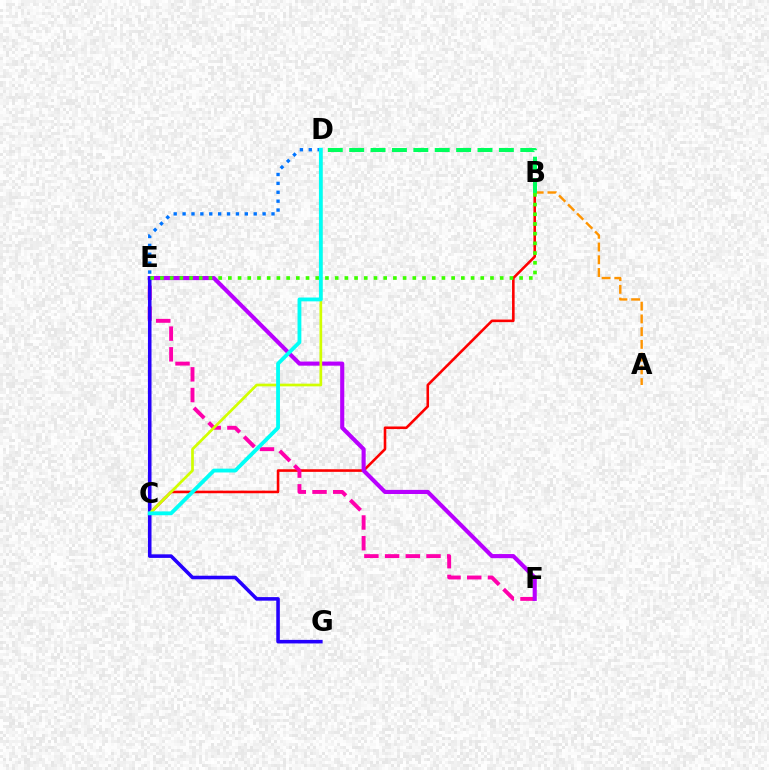{('B', 'C'): [{'color': '#ff0000', 'line_style': 'solid', 'thickness': 1.87}], ('D', 'E'): [{'color': '#0074ff', 'line_style': 'dotted', 'thickness': 2.42}], ('A', 'B'): [{'color': '#ff9400', 'line_style': 'dashed', 'thickness': 1.73}], ('E', 'F'): [{'color': '#ff00ac', 'line_style': 'dashed', 'thickness': 2.81}, {'color': '#b900ff', 'line_style': 'solid', 'thickness': 2.96}], ('E', 'G'): [{'color': '#2500ff', 'line_style': 'solid', 'thickness': 2.57}], ('C', 'D'): [{'color': '#d1ff00', 'line_style': 'solid', 'thickness': 1.95}, {'color': '#00fff6', 'line_style': 'solid', 'thickness': 2.75}], ('B', 'E'): [{'color': '#3dff00', 'line_style': 'dotted', 'thickness': 2.64}], ('B', 'D'): [{'color': '#00ff5c', 'line_style': 'dashed', 'thickness': 2.91}]}